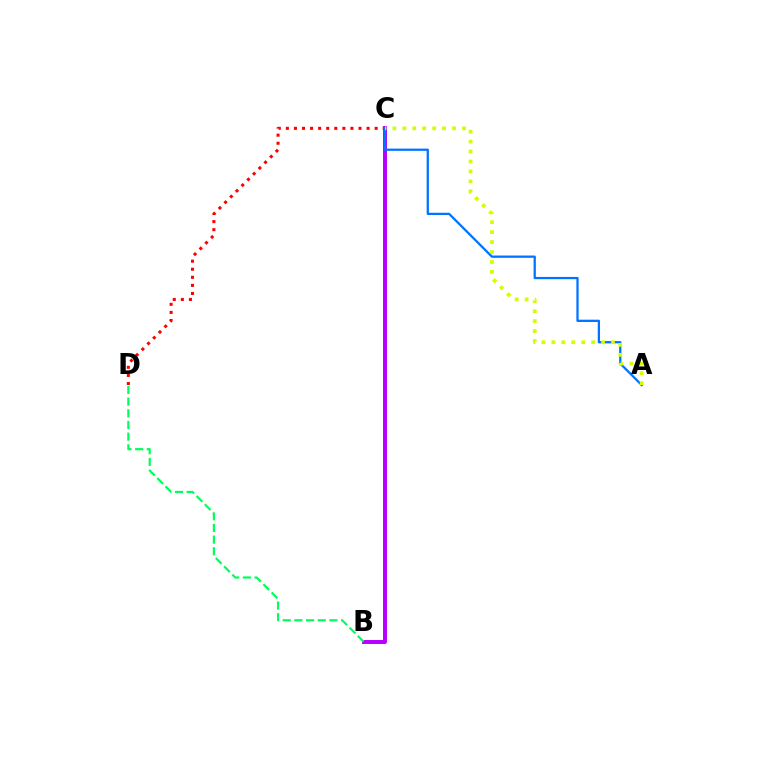{('C', 'D'): [{'color': '#ff0000', 'line_style': 'dotted', 'thickness': 2.19}], ('B', 'C'): [{'color': '#b900ff', 'line_style': 'solid', 'thickness': 2.85}], ('B', 'D'): [{'color': '#00ff5c', 'line_style': 'dashed', 'thickness': 1.59}], ('A', 'C'): [{'color': '#0074ff', 'line_style': 'solid', 'thickness': 1.64}, {'color': '#d1ff00', 'line_style': 'dotted', 'thickness': 2.7}]}